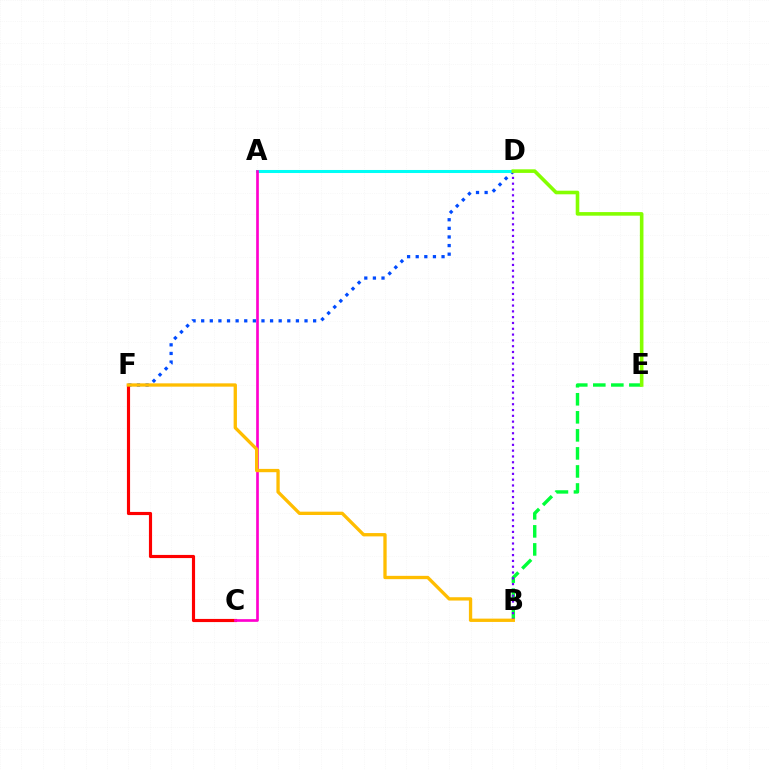{('D', 'F'): [{'color': '#004bff', 'line_style': 'dotted', 'thickness': 2.34}], ('A', 'D'): [{'color': '#00fff6', 'line_style': 'solid', 'thickness': 2.19}], ('C', 'F'): [{'color': '#ff0000', 'line_style': 'solid', 'thickness': 2.27}], ('A', 'C'): [{'color': '#ff00cf', 'line_style': 'solid', 'thickness': 1.93}], ('B', 'E'): [{'color': '#00ff39', 'line_style': 'dashed', 'thickness': 2.45}], ('B', 'D'): [{'color': '#7200ff', 'line_style': 'dotted', 'thickness': 1.58}], ('B', 'F'): [{'color': '#ffbd00', 'line_style': 'solid', 'thickness': 2.39}], ('D', 'E'): [{'color': '#84ff00', 'line_style': 'solid', 'thickness': 2.59}]}